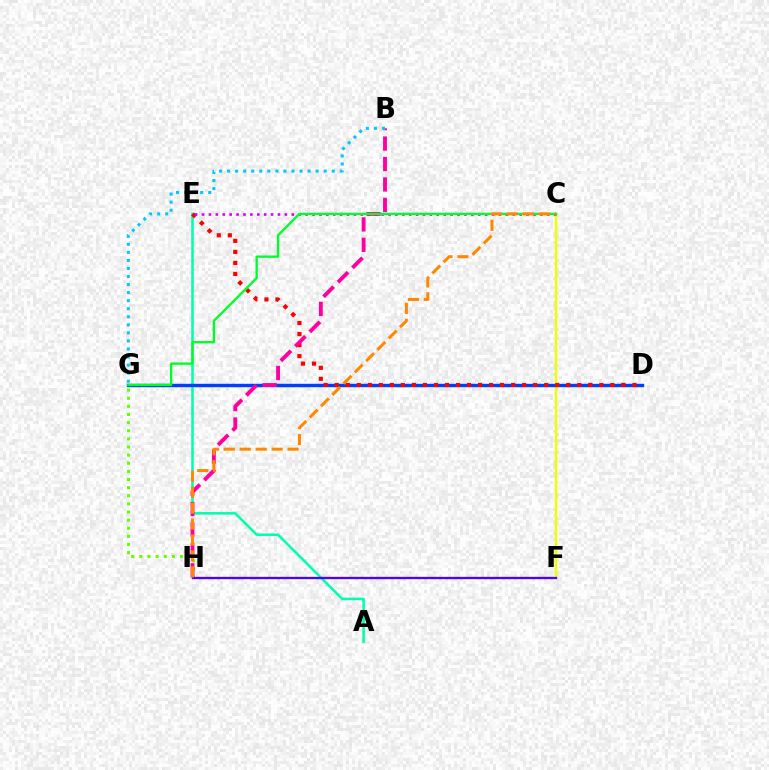{('A', 'E'): [{'color': '#00ffaf', 'line_style': 'solid', 'thickness': 1.83}], ('G', 'H'): [{'color': '#66ff00', 'line_style': 'dotted', 'thickness': 2.21}], ('C', 'F'): [{'color': '#eeff00', 'line_style': 'solid', 'thickness': 1.75}], ('D', 'G'): [{'color': '#003fff', 'line_style': 'solid', 'thickness': 2.44}], ('D', 'E'): [{'color': '#ff0000', 'line_style': 'dotted', 'thickness': 3.0}], ('C', 'E'): [{'color': '#d600ff', 'line_style': 'dotted', 'thickness': 1.88}], ('B', 'H'): [{'color': '#ff00a0', 'line_style': 'dashed', 'thickness': 2.78}], ('B', 'G'): [{'color': '#00c7ff', 'line_style': 'dotted', 'thickness': 2.19}], ('C', 'G'): [{'color': '#00ff27', 'line_style': 'solid', 'thickness': 1.68}], ('F', 'H'): [{'color': '#4f00ff', 'line_style': 'solid', 'thickness': 1.67}], ('C', 'H'): [{'color': '#ff8800', 'line_style': 'dashed', 'thickness': 2.17}]}